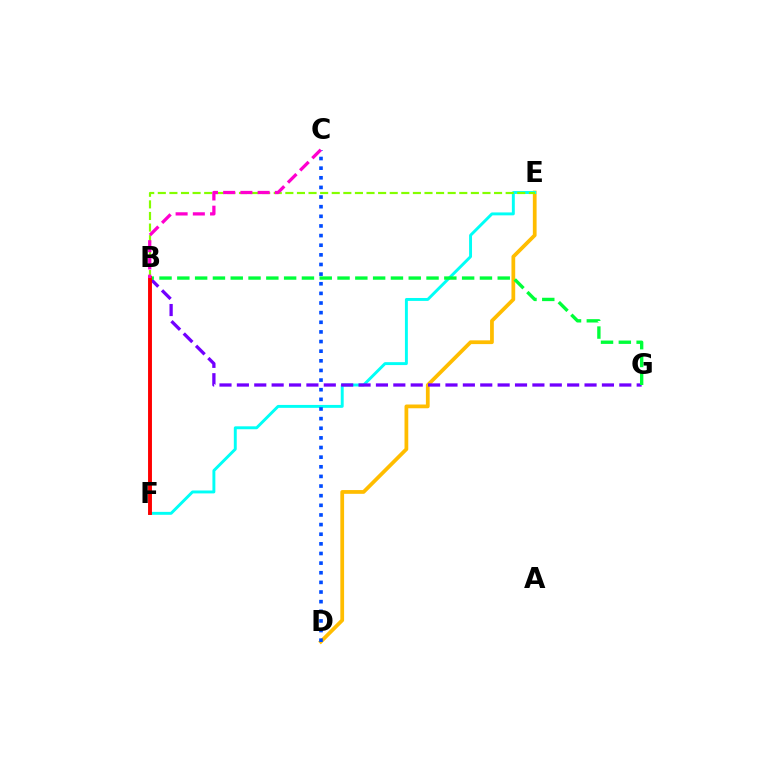{('D', 'E'): [{'color': '#ffbd00', 'line_style': 'solid', 'thickness': 2.7}], ('E', 'F'): [{'color': '#00fff6', 'line_style': 'solid', 'thickness': 2.1}], ('B', 'G'): [{'color': '#7200ff', 'line_style': 'dashed', 'thickness': 2.36}, {'color': '#00ff39', 'line_style': 'dashed', 'thickness': 2.42}], ('C', 'D'): [{'color': '#004bff', 'line_style': 'dotted', 'thickness': 2.62}], ('B', 'E'): [{'color': '#84ff00', 'line_style': 'dashed', 'thickness': 1.58}], ('B', 'F'): [{'color': '#ff0000', 'line_style': 'solid', 'thickness': 2.8}], ('B', 'C'): [{'color': '#ff00cf', 'line_style': 'dashed', 'thickness': 2.34}]}